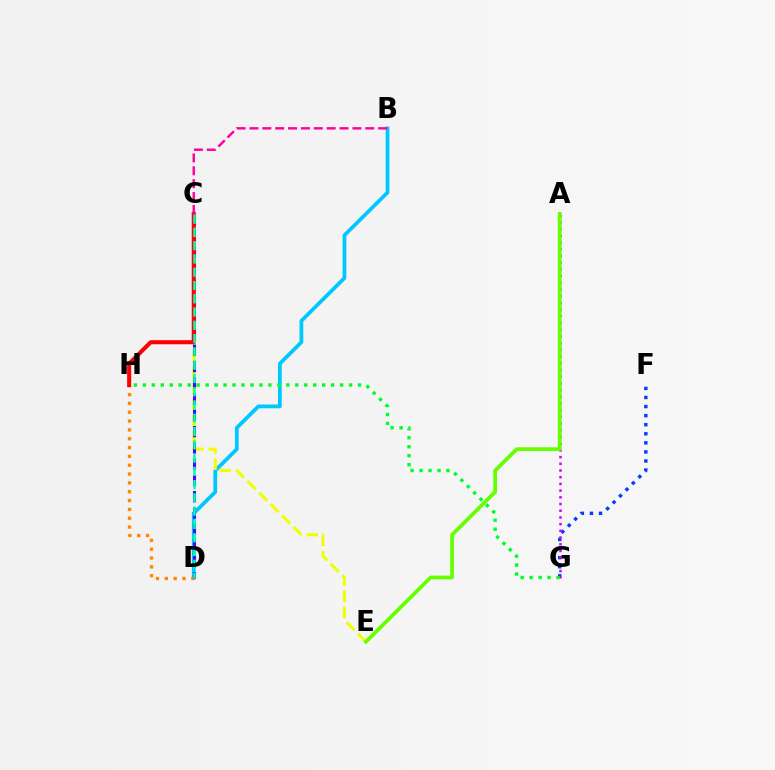{('B', 'D'): [{'color': '#00c7ff', 'line_style': 'solid', 'thickness': 2.7}], ('D', 'H'): [{'color': '#ff8800', 'line_style': 'dotted', 'thickness': 2.4}], ('C', 'E'): [{'color': '#eeff00', 'line_style': 'dashed', 'thickness': 2.2}], ('C', 'D'): [{'color': '#4f00ff', 'line_style': 'dashed', 'thickness': 2.21}, {'color': '#00ffaf', 'line_style': 'dashed', 'thickness': 1.8}], ('C', 'H'): [{'color': '#ff0000', 'line_style': 'solid', 'thickness': 2.93}], ('F', 'G'): [{'color': '#003fff', 'line_style': 'dotted', 'thickness': 2.46}], ('B', 'C'): [{'color': '#ff00a0', 'line_style': 'dashed', 'thickness': 1.75}], ('A', 'G'): [{'color': '#d600ff', 'line_style': 'dotted', 'thickness': 1.82}], ('G', 'H'): [{'color': '#00ff27', 'line_style': 'dotted', 'thickness': 2.44}], ('A', 'E'): [{'color': '#66ff00', 'line_style': 'solid', 'thickness': 2.71}]}